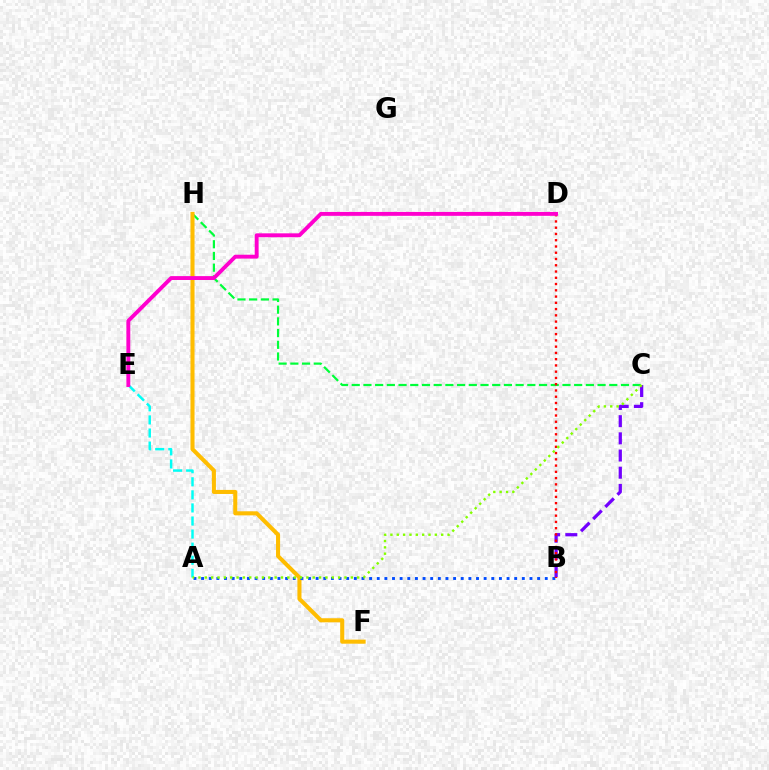{('C', 'H'): [{'color': '#00ff39', 'line_style': 'dashed', 'thickness': 1.59}], ('F', 'H'): [{'color': '#ffbd00', 'line_style': 'solid', 'thickness': 2.93}], ('A', 'B'): [{'color': '#004bff', 'line_style': 'dotted', 'thickness': 2.07}], ('B', 'C'): [{'color': '#7200ff', 'line_style': 'dashed', 'thickness': 2.33}], ('B', 'D'): [{'color': '#ff0000', 'line_style': 'dotted', 'thickness': 1.7}], ('A', 'E'): [{'color': '#00fff6', 'line_style': 'dashed', 'thickness': 1.78}], ('D', 'E'): [{'color': '#ff00cf', 'line_style': 'solid', 'thickness': 2.8}], ('A', 'C'): [{'color': '#84ff00', 'line_style': 'dotted', 'thickness': 1.72}]}